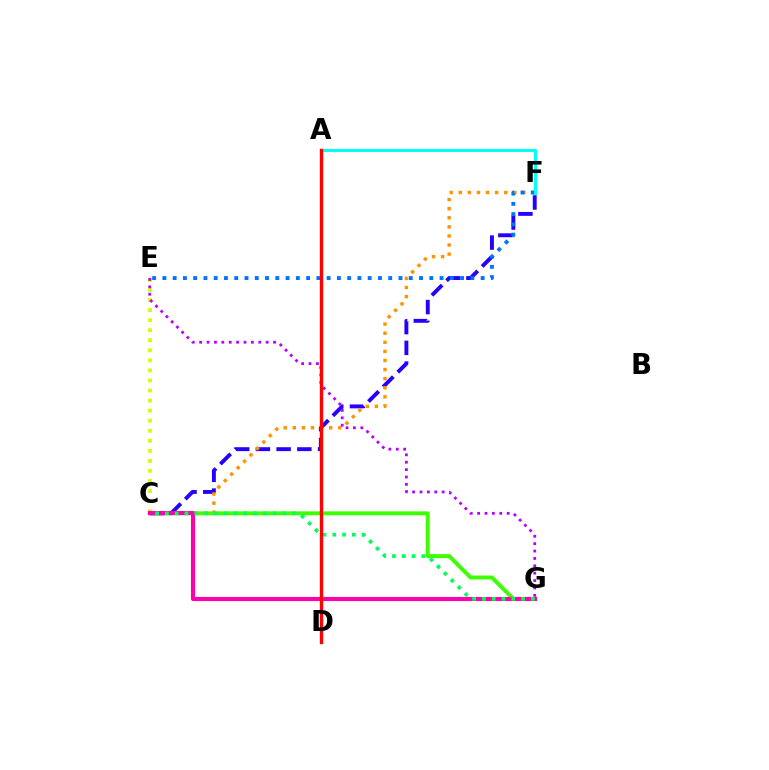{('C', 'G'): [{'color': '#3dff00', 'line_style': 'solid', 'thickness': 2.85}, {'color': '#ff00ac', 'line_style': 'solid', 'thickness': 2.95}, {'color': '#00ff5c', 'line_style': 'dotted', 'thickness': 2.66}], ('C', 'E'): [{'color': '#d1ff00', 'line_style': 'dotted', 'thickness': 2.73}], ('C', 'F'): [{'color': '#2500ff', 'line_style': 'dashed', 'thickness': 2.81}, {'color': '#ff9400', 'line_style': 'dotted', 'thickness': 2.47}], ('E', 'F'): [{'color': '#0074ff', 'line_style': 'dotted', 'thickness': 2.79}], ('A', 'F'): [{'color': '#00fff6', 'line_style': 'solid', 'thickness': 2.19}], ('E', 'G'): [{'color': '#b900ff', 'line_style': 'dotted', 'thickness': 2.01}], ('A', 'D'): [{'color': '#ff0000', 'line_style': 'solid', 'thickness': 2.42}]}